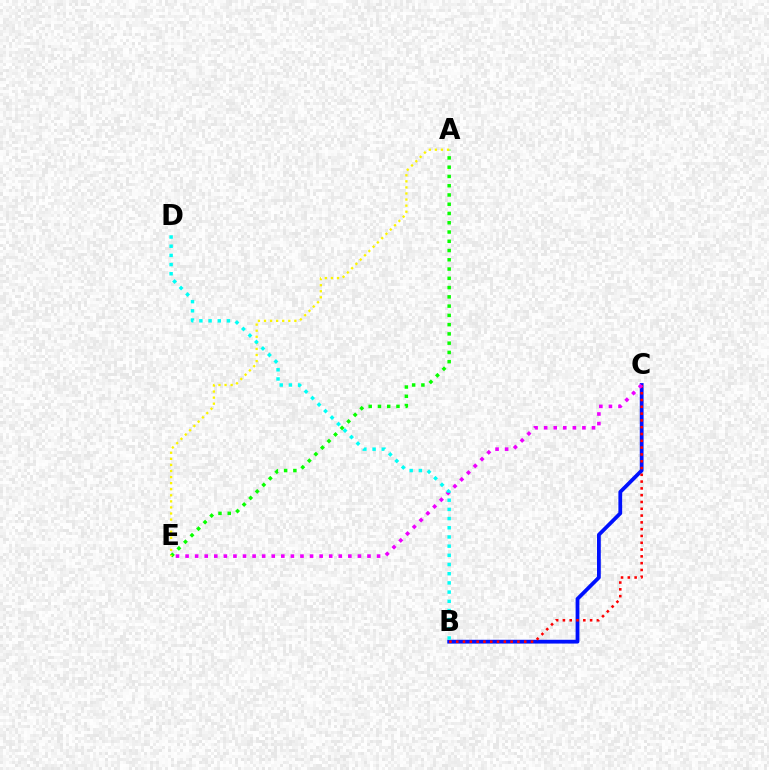{('A', 'E'): [{'color': '#08ff00', 'line_style': 'dotted', 'thickness': 2.52}, {'color': '#fcf500', 'line_style': 'dotted', 'thickness': 1.65}], ('B', 'C'): [{'color': '#0010ff', 'line_style': 'solid', 'thickness': 2.72}, {'color': '#ff0000', 'line_style': 'dotted', 'thickness': 1.85}], ('C', 'E'): [{'color': '#ee00ff', 'line_style': 'dotted', 'thickness': 2.6}], ('B', 'D'): [{'color': '#00fff6', 'line_style': 'dotted', 'thickness': 2.5}]}